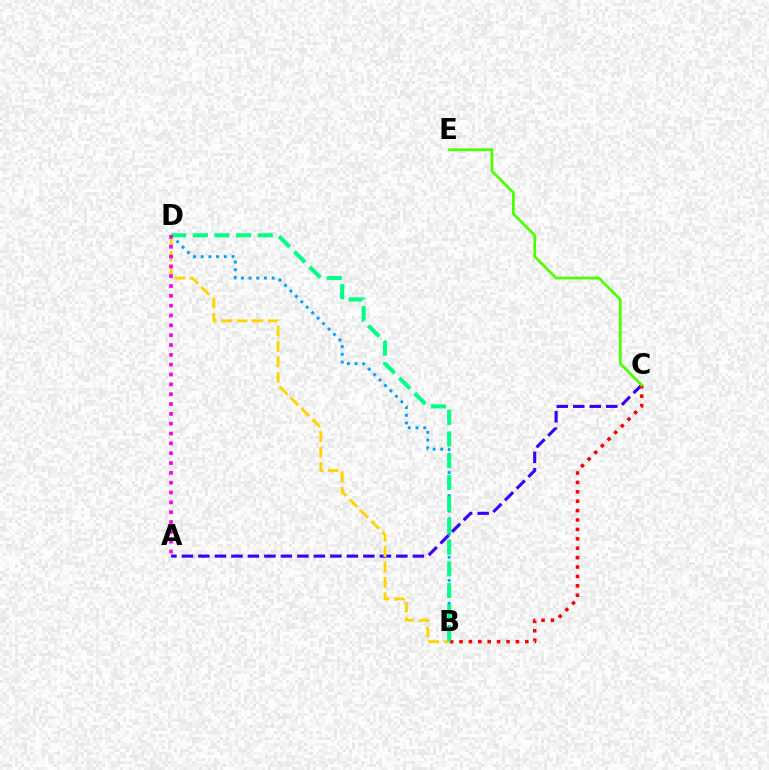{('B', 'D'): [{'color': '#009eff', 'line_style': 'dotted', 'thickness': 2.09}, {'color': '#ffd500', 'line_style': 'dashed', 'thickness': 2.09}, {'color': '#00ff86', 'line_style': 'dashed', 'thickness': 2.94}], ('A', 'C'): [{'color': '#3700ff', 'line_style': 'dashed', 'thickness': 2.24}], ('B', 'C'): [{'color': '#ff0000', 'line_style': 'dotted', 'thickness': 2.55}], ('C', 'E'): [{'color': '#4fff00', 'line_style': 'solid', 'thickness': 1.98}], ('A', 'D'): [{'color': '#ff00ed', 'line_style': 'dotted', 'thickness': 2.67}]}